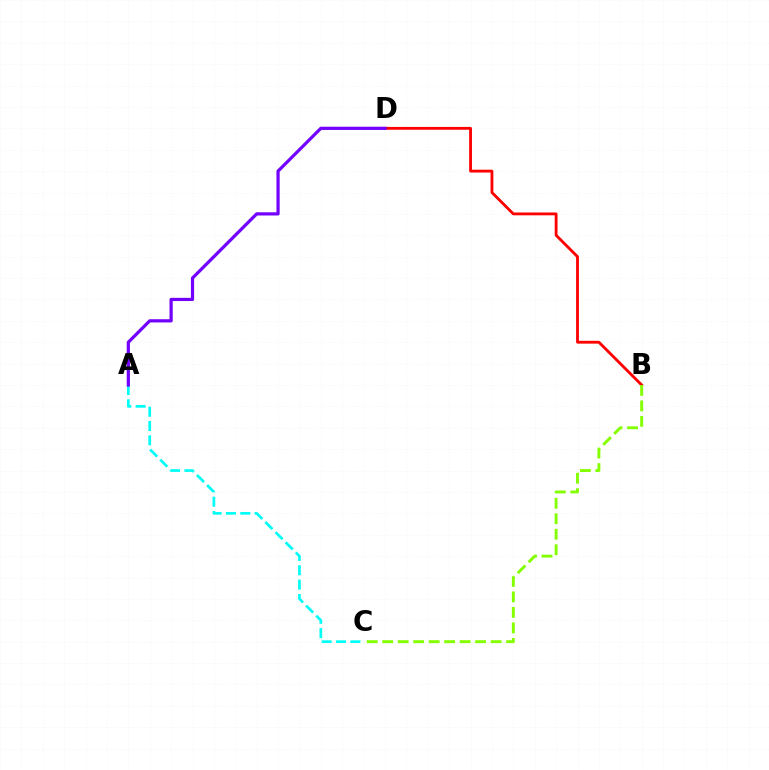{('B', 'D'): [{'color': '#ff0000', 'line_style': 'solid', 'thickness': 2.04}], ('A', 'C'): [{'color': '#00fff6', 'line_style': 'dashed', 'thickness': 1.95}], ('B', 'C'): [{'color': '#84ff00', 'line_style': 'dashed', 'thickness': 2.1}], ('A', 'D'): [{'color': '#7200ff', 'line_style': 'solid', 'thickness': 2.31}]}